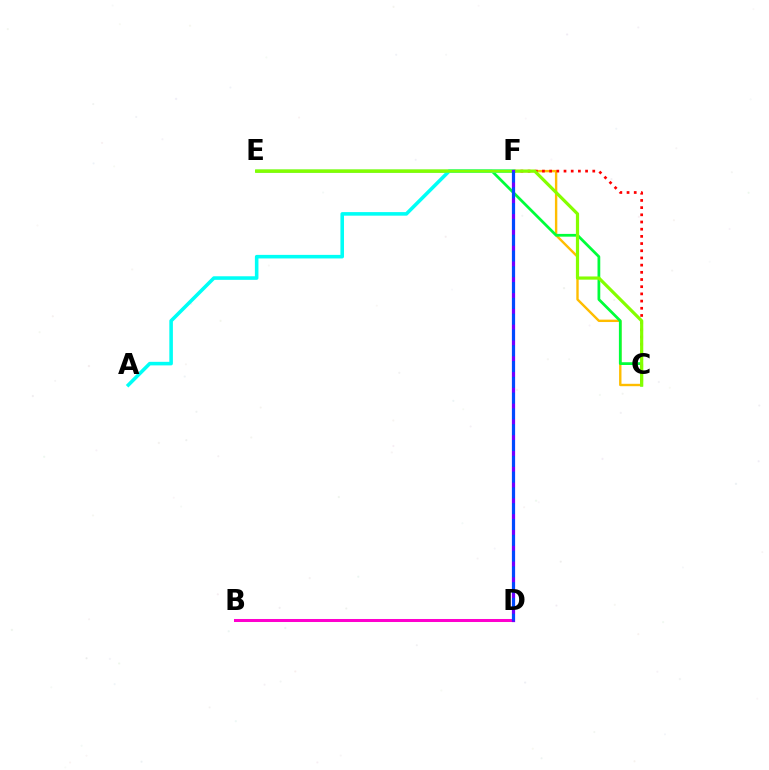{('B', 'D'): [{'color': '#ff00cf', 'line_style': 'solid', 'thickness': 2.17}], ('C', 'E'): [{'color': '#ffbd00', 'line_style': 'solid', 'thickness': 1.72}, {'color': '#00ff39', 'line_style': 'solid', 'thickness': 1.98}, {'color': '#84ff00', 'line_style': 'solid', 'thickness': 2.3}], ('C', 'F'): [{'color': '#ff0000', 'line_style': 'dotted', 'thickness': 1.95}], ('A', 'F'): [{'color': '#00fff6', 'line_style': 'solid', 'thickness': 2.57}], ('D', 'F'): [{'color': '#7200ff', 'line_style': 'solid', 'thickness': 2.32}, {'color': '#004bff', 'line_style': 'dashed', 'thickness': 2.15}]}